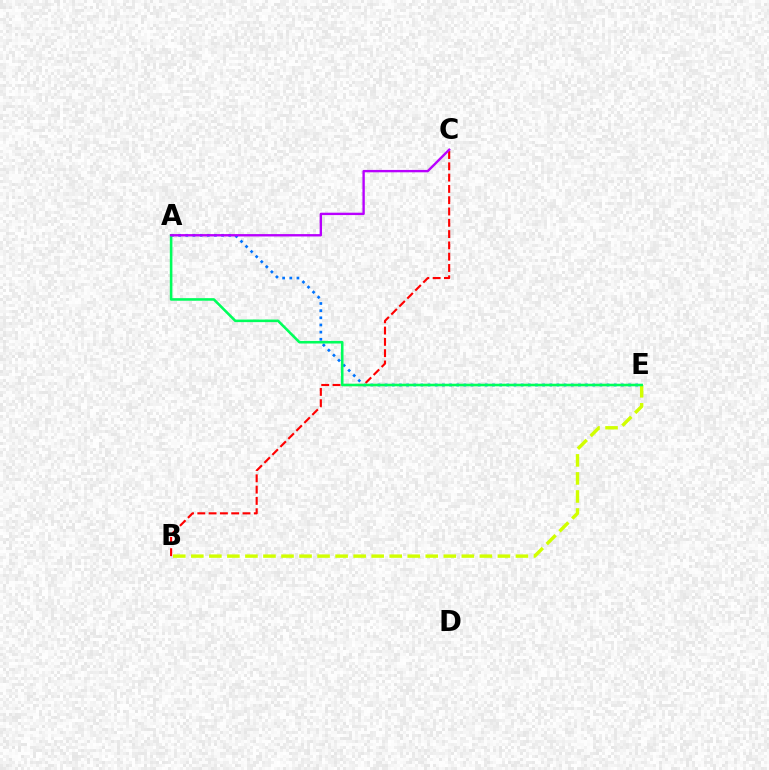{('A', 'E'): [{'color': '#0074ff', 'line_style': 'dotted', 'thickness': 1.95}, {'color': '#00ff5c', 'line_style': 'solid', 'thickness': 1.86}], ('B', 'C'): [{'color': '#ff0000', 'line_style': 'dashed', 'thickness': 1.53}], ('B', 'E'): [{'color': '#d1ff00', 'line_style': 'dashed', 'thickness': 2.45}], ('A', 'C'): [{'color': '#b900ff', 'line_style': 'solid', 'thickness': 1.71}]}